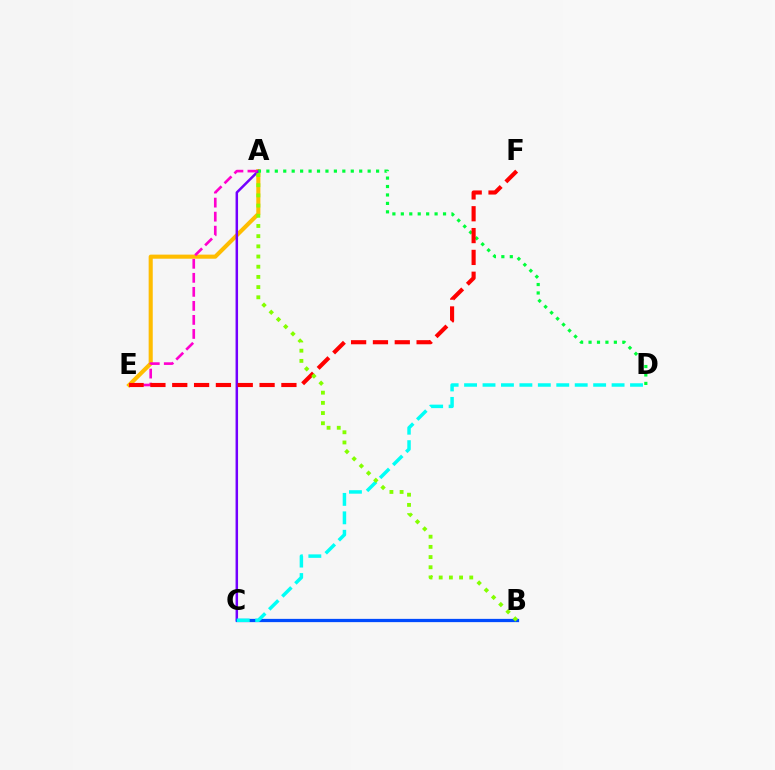{('A', 'E'): [{'color': '#ffbd00', 'line_style': 'solid', 'thickness': 2.94}, {'color': '#ff00cf', 'line_style': 'dashed', 'thickness': 1.91}], ('A', 'C'): [{'color': '#7200ff', 'line_style': 'solid', 'thickness': 1.8}], ('A', 'D'): [{'color': '#00ff39', 'line_style': 'dotted', 'thickness': 2.29}], ('E', 'F'): [{'color': '#ff0000', 'line_style': 'dashed', 'thickness': 2.97}], ('B', 'C'): [{'color': '#004bff', 'line_style': 'solid', 'thickness': 2.34}], ('C', 'D'): [{'color': '#00fff6', 'line_style': 'dashed', 'thickness': 2.5}], ('A', 'B'): [{'color': '#84ff00', 'line_style': 'dotted', 'thickness': 2.77}]}